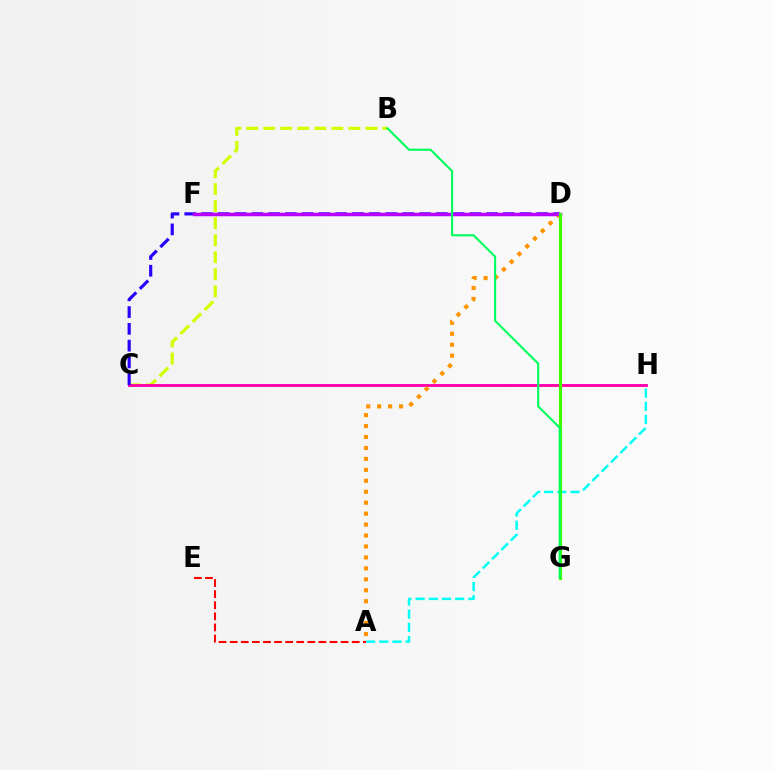{('B', 'C'): [{'color': '#d1ff00', 'line_style': 'dashed', 'thickness': 2.31}], ('C', 'H'): [{'color': '#ff00ac', 'line_style': 'solid', 'thickness': 2.07}], ('A', 'E'): [{'color': '#ff0000', 'line_style': 'dashed', 'thickness': 1.51}], ('D', 'G'): [{'color': '#0074ff', 'line_style': 'dashed', 'thickness': 1.98}, {'color': '#3dff00', 'line_style': 'solid', 'thickness': 2.26}], ('A', 'H'): [{'color': '#00fff6', 'line_style': 'dashed', 'thickness': 1.79}], ('A', 'D'): [{'color': '#ff9400', 'line_style': 'dotted', 'thickness': 2.97}], ('C', 'D'): [{'color': '#2500ff', 'line_style': 'dashed', 'thickness': 2.28}], ('D', 'F'): [{'color': '#b900ff', 'line_style': 'solid', 'thickness': 2.51}], ('B', 'G'): [{'color': '#00ff5c', 'line_style': 'solid', 'thickness': 1.52}]}